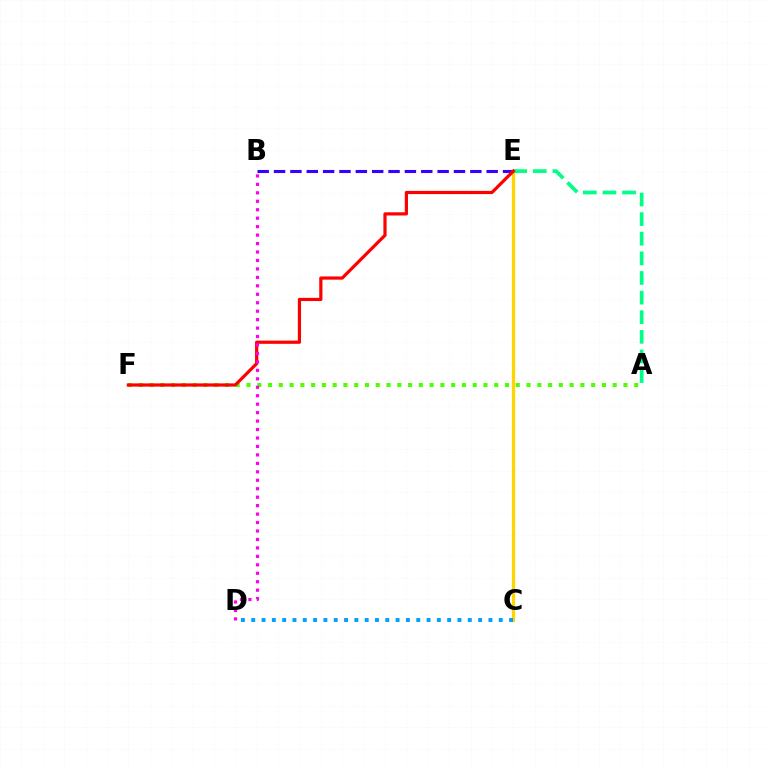{('C', 'E'): [{'color': '#ffd500', 'line_style': 'solid', 'thickness': 2.37}], ('A', 'F'): [{'color': '#4fff00', 'line_style': 'dotted', 'thickness': 2.93}], ('C', 'D'): [{'color': '#009eff', 'line_style': 'dotted', 'thickness': 2.8}], ('B', 'E'): [{'color': '#3700ff', 'line_style': 'dashed', 'thickness': 2.22}], ('A', 'E'): [{'color': '#00ff86', 'line_style': 'dashed', 'thickness': 2.67}], ('E', 'F'): [{'color': '#ff0000', 'line_style': 'solid', 'thickness': 2.31}], ('B', 'D'): [{'color': '#ff00ed', 'line_style': 'dotted', 'thickness': 2.3}]}